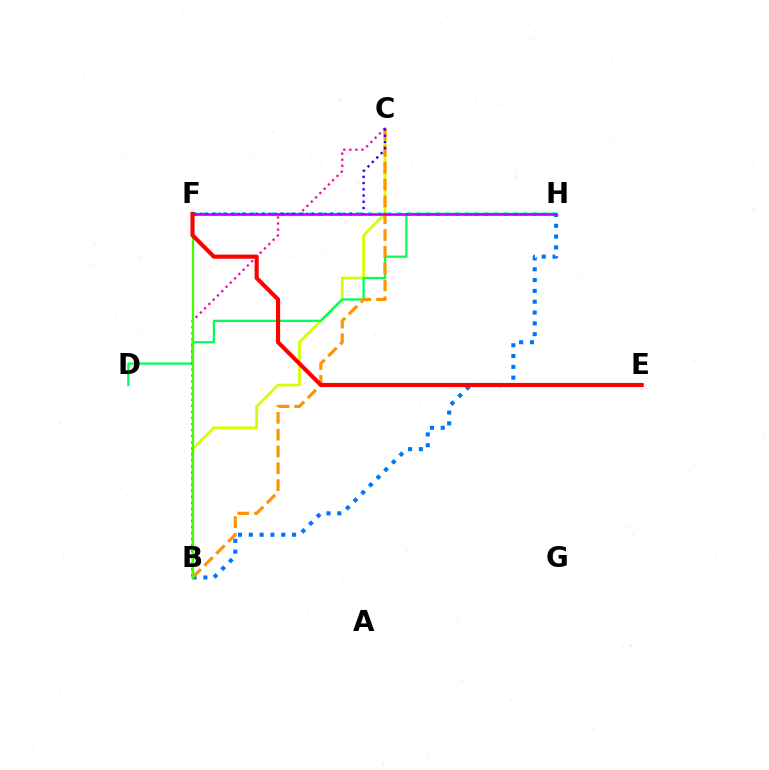{('B', 'C'): [{'color': '#d1ff00', 'line_style': 'solid', 'thickness': 1.96}, {'color': '#ff9400', 'line_style': 'dashed', 'thickness': 2.28}, {'color': '#ff00ac', 'line_style': 'dotted', 'thickness': 1.64}], ('B', 'H'): [{'color': '#0074ff', 'line_style': 'dotted', 'thickness': 2.94}], ('D', 'H'): [{'color': '#00ff5c', 'line_style': 'solid', 'thickness': 1.63}], ('F', 'H'): [{'color': '#00fff6', 'line_style': 'dotted', 'thickness': 2.63}, {'color': '#b900ff', 'line_style': 'solid', 'thickness': 1.87}], ('C', 'F'): [{'color': '#2500ff', 'line_style': 'dotted', 'thickness': 1.7}], ('B', 'F'): [{'color': '#3dff00', 'line_style': 'solid', 'thickness': 1.58}], ('E', 'F'): [{'color': '#ff0000', 'line_style': 'solid', 'thickness': 2.97}]}